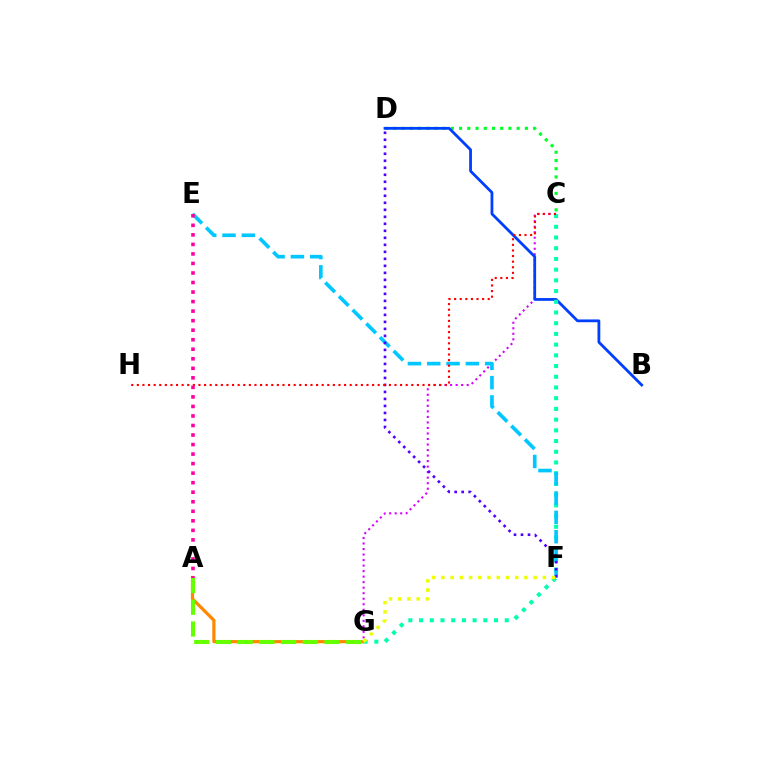{('C', 'G'): [{'color': '#d600ff', 'line_style': 'dotted', 'thickness': 1.5}, {'color': '#00ffaf', 'line_style': 'dotted', 'thickness': 2.91}], ('C', 'D'): [{'color': '#00ff27', 'line_style': 'dotted', 'thickness': 2.23}], ('A', 'G'): [{'color': '#ff8800', 'line_style': 'solid', 'thickness': 2.31}, {'color': '#66ff00', 'line_style': 'dashed', 'thickness': 2.95}], ('B', 'D'): [{'color': '#003fff', 'line_style': 'solid', 'thickness': 2.0}], ('E', 'F'): [{'color': '#00c7ff', 'line_style': 'dashed', 'thickness': 2.62}], ('D', 'F'): [{'color': '#4f00ff', 'line_style': 'dotted', 'thickness': 1.9}], ('F', 'G'): [{'color': '#eeff00', 'line_style': 'dotted', 'thickness': 2.51}], ('C', 'H'): [{'color': '#ff0000', 'line_style': 'dotted', 'thickness': 1.52}], ('A', 'E'): [{'color': '#ff00a0', 'line_style': 'dotted', 'thickness': 2.59}]}